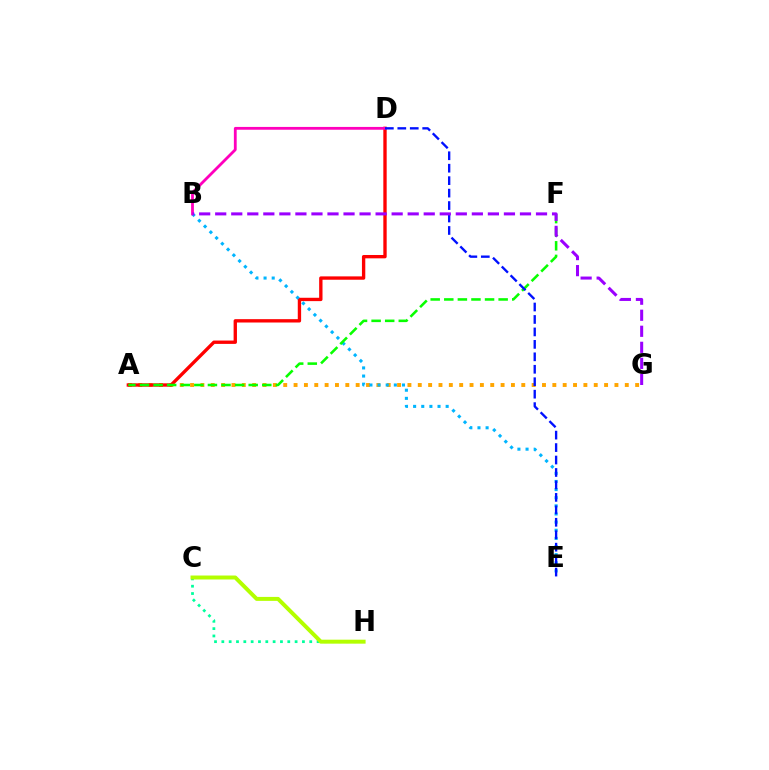{('A', 'G'): [{'color': '#ffa500', 'line_style': 'dotted', 'thickness': 2.81}], ('C', 'H'): [{'color': '#00ff9d', 'line_style': 'dotted', 'thickness': 1.99}, {'color': '#b3ff00', 'line_style': 'solid', 'thickness': 2.85}], ('A', 'D'): [{'color': '#ff0000', 'line_style': 'solid', 'thickness': 2.41}], ('B', 'E'): [{'color': '#00b5ff', 'line_style': 'dotted', 'thickness': 2.21}], ('A', 'F'): [{'color': '#08ff00', 'line_style': 'dashed', 'thickness': 1.85}], ('B', 'D'): [{'color': '#ff00bd', 'line_style': 'solid', 'thickness': 2.02}], ('D', 'E'): [{'color': '#0010ff', 'line_style': 'dashed', 'thickness': 1.69}], ('B', 'G'): [{'color': '#9b00ff', 'line_style': 'dashed', 'thickness': 2.18}]}